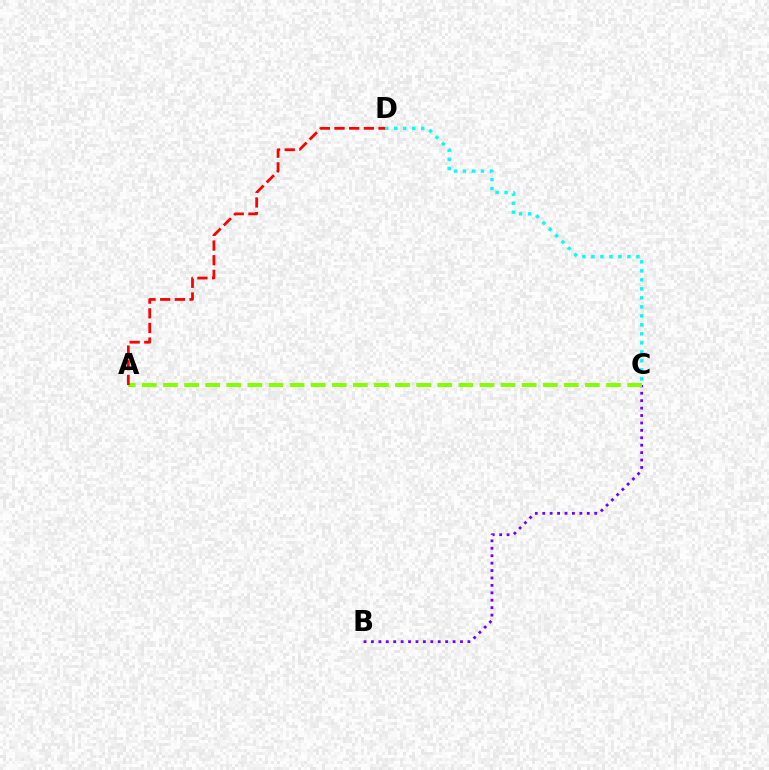{('C', 'D'): [{'color': '#00fff6', 'line_style': 'dotted', 'thickness': 2.44}], ('B', 'C'): [{'color': '#7200ff', 'line_style': 'dotted', 'thickness': 2.02}], ('A', 'C'): [{'color': '#84ff00', 'line_style': 'dashed', 'thickness': 2.87}], ('A', 'D'): [{'color': '#ff0000', 'line_style': 'dashed', 'thickness': 1.99}]}